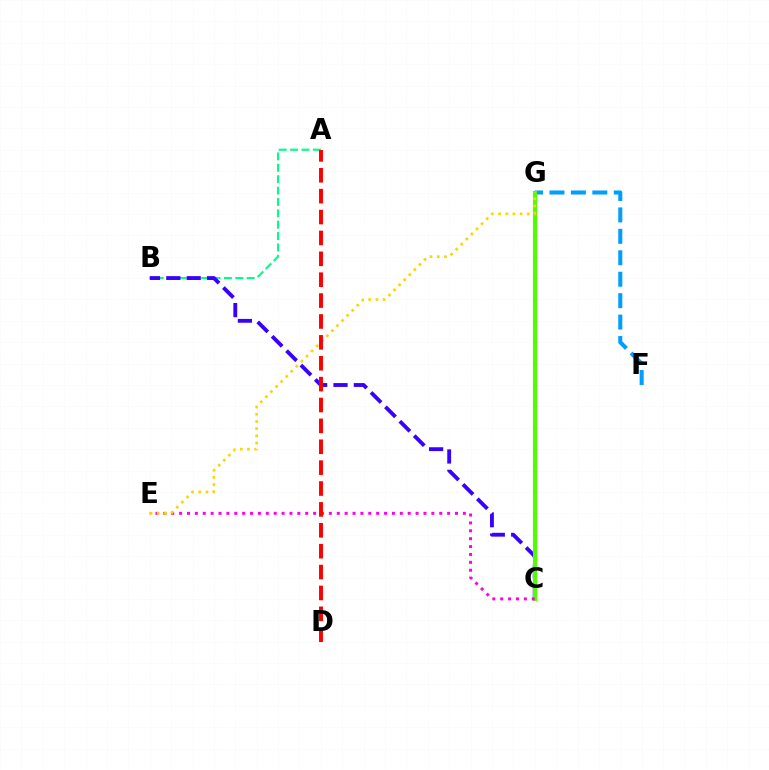{('A', 'B'): [{'color': '#00ff86', 'line_style': 'dashed', 'thickness': 1.55}], ('F', 'G'): [{'color': '#009eff', 'line_style': 'dashed', 'thickness': 2.91}], ('B', 'C'): [{'color': '#3700ff', 'line_style': 'dashed', 'thickness': 2.77}], ('C', 'G'): [{'color': '#4fff00', 'line_style': 'solid', 'thickness': 2.96}], ('C', 'E'): [{'color': '#ff00ed', 'line_style': 'dotted', 'thickness': 2.14}], ('E', 'G'): [{'color': '#ffd500', 'line_style': 'dotted', 'thickness': 1.95}], ('A', 'D'): [{'color': '#ff0000', 'line_style': 'dashed', 'thickness': 2.84}]}